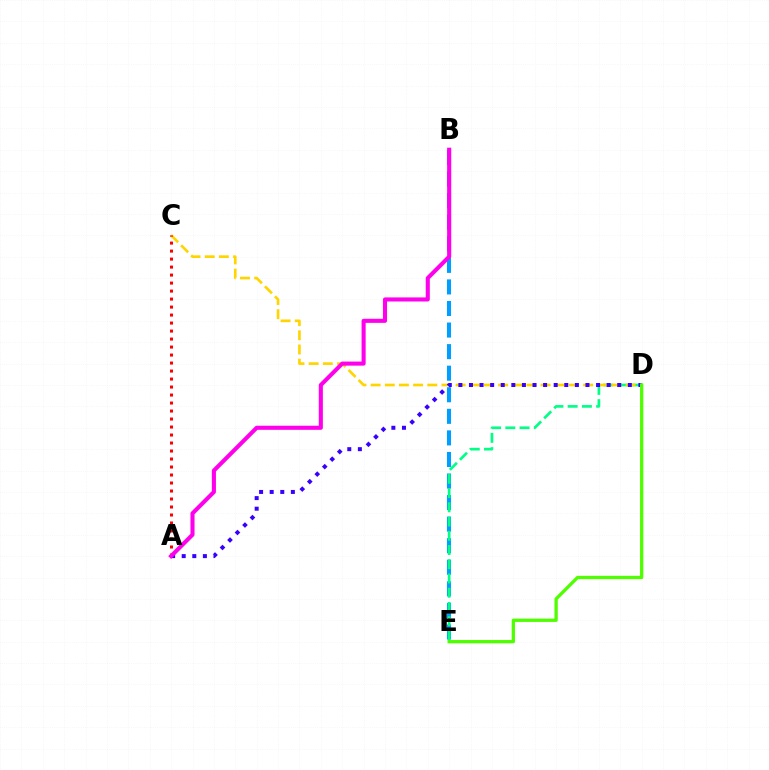{('B', 'E'): [{'color': '#009eff', 'line_style': 'dashed', 'thickness': 2.93}], ('D', 'E'): [{'color': '#00ff86', 'line_style': 'dashed', 'thickness': 1.93}, {'color': '#4fff00', 'line_style': 'solid', 'thickness': 2.36}], ('C', 'D'): [{'color': '#ffd500', 'line_style': 'dashed', 'thickness': 1.92}], ('A', 'D'): [{'color': '#3700ff', 'line_style': 'dotted', 'thickness': 2.88}], ('A', 'C'): [{'color': '#ff0000', 'line_style': 'dotted', 'thickness': 2.17}], ('A', 'B'): [{'color': '#ff00ed', 'line_style': 'solid', 'thickness': 2.94}]}